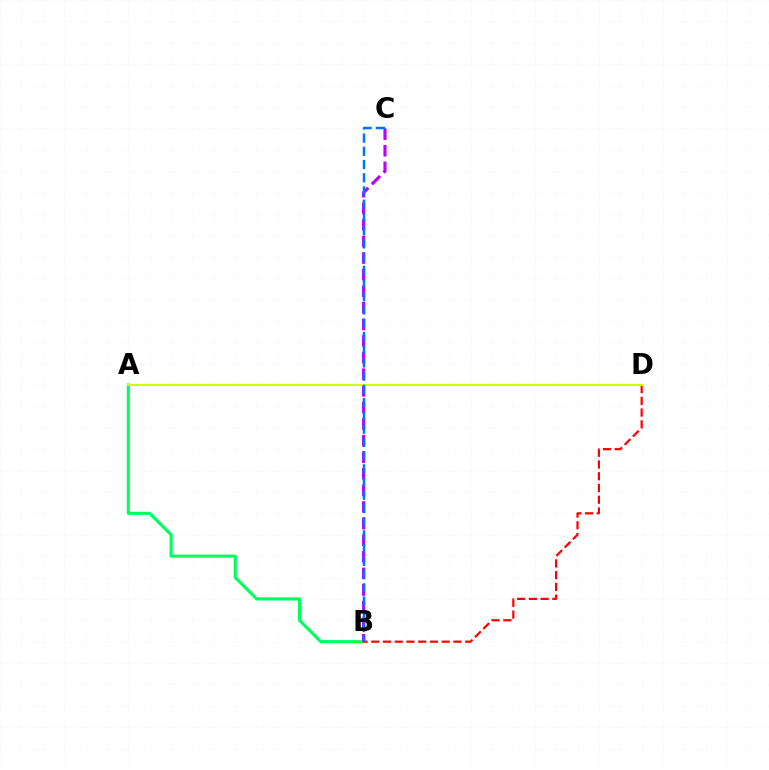{('A', 'B'): [{'color': '#00ff5c', 'line_style': 'solid', 'thickness': 2.24}], ('B', 'D'): [{'color': '#ff0000', 'line_style': 'dashed', 'thickness': 1.6}], ('B', 'C'): [{'color': '#b900ff', 'line_style': 'dashed', 'thickness': 2.25}, {'color': '#0074ff', 'line_style': 'dashed', 'thickness': 1.8}], ('A', 'D'): [{'color': '#d1ff00', 'line_style': 'solid', 'thickness': 1.53}]}